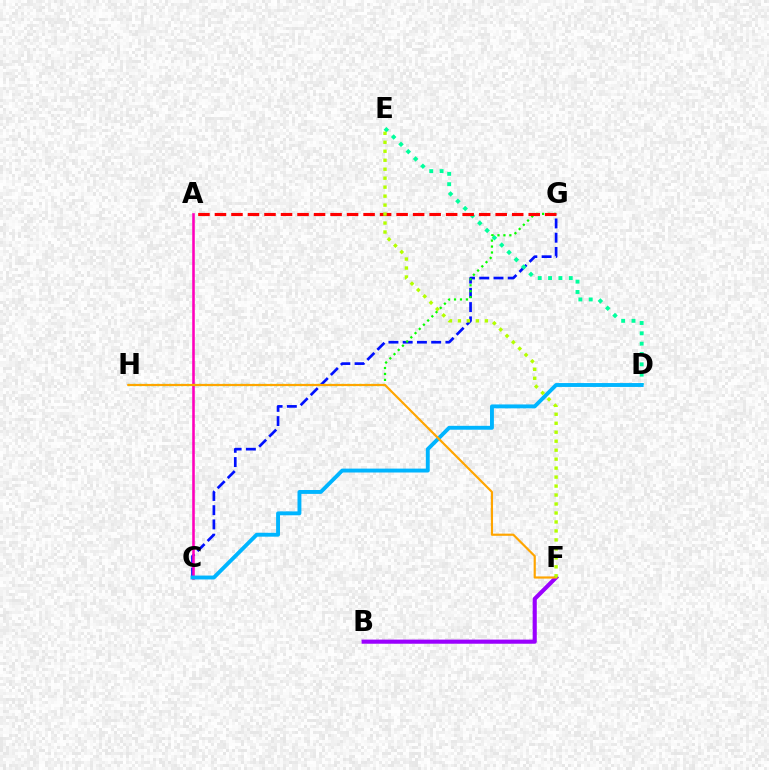{('C', 'G'): [{'color': '#0010ff', 'line_style': 'dashed', 'thickness': 1.93}], ('B', 'F'): [{'color': '#9b00ff', 'line_style': 'solid', 'thickness': 2.96}], ('D', 'E'): [{'color': '#00ff9d', 'line_style': 'dotted', 'thickness': 2.81}], ('A', 'C'): [{'color': '#ff00bd', 'line_style': 'solid', 'thickness': 1.85}], ('G', 'H'): [{'color': '#08ff00', 'line_style': 'dotted', 'thickness': 1.61}], ('A', 'G'): [{'color': '#ff0000', 'line_style': 'dashed', 'thickness': 2.24}], ('C', 'D'): [{'color': '#00b5ff', 'line_style': 'solid', 'thickness': 2.8}], ('F', 'H'): [{'color': '#ffa500', 'line_style': 'solid', 'thickness': 1.57}], ('E', 'F'): [{'color': '#b3ff00', 'line_style': 'dotted', 'thickness': 2.44}]}